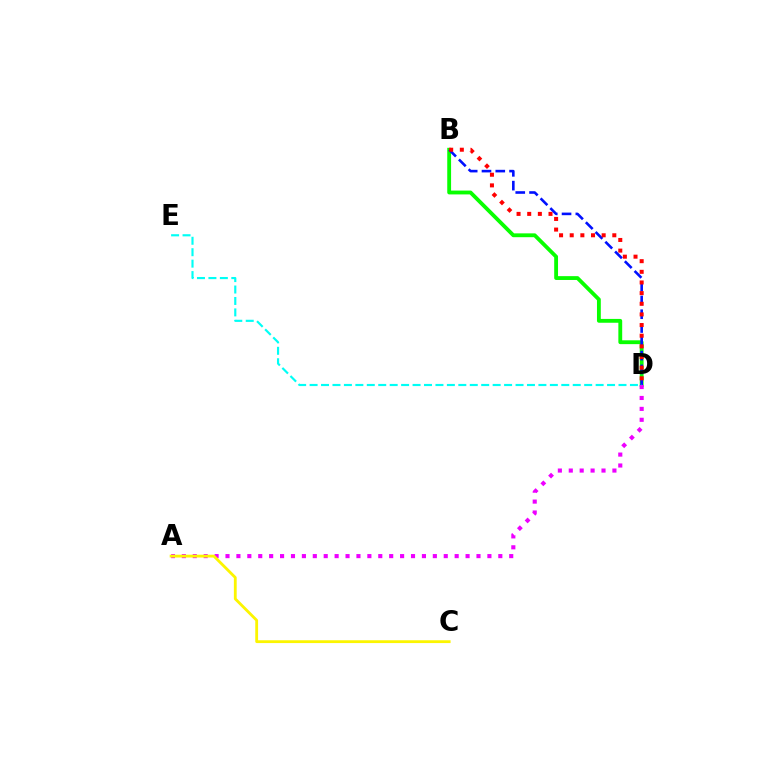{('B', 'D'): [{'color': '#08ff00', 'line_style': 'solid', 'thickness': 2.76}, {'color': '#0010ff', 'line_style': 'dashed', 'thickness': 1.87}, {'color': '#ff0000', 'line_style': 'dotted', 'thickness': 2.89}], ('A', 'D'): [{'color': '#ee00ff', 'line_style': 'dotted', 'thickness': 2.96}], ('D', 'E'): [{'color': '#00fff6', 'line_style': 'dashed', 'thickness': 1.55}], ('A', 'C'): [{'color': '#fcf500', 'line_style': 'solid', 'thickness': 2.02}]}